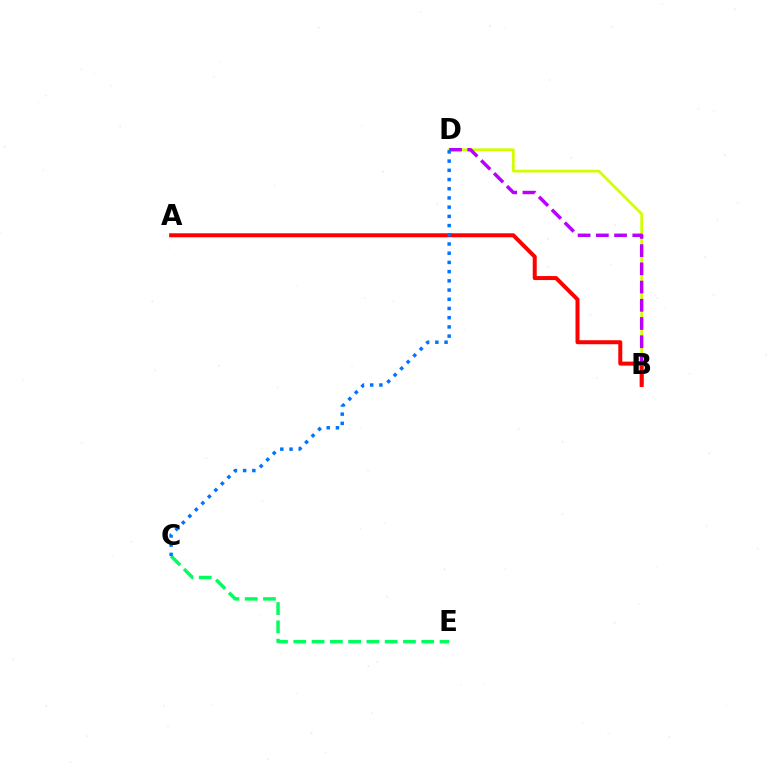{('B', 'D'): [{'color': '#d1ff00', 'line_style': 'solid', 'thickness': 1.96}, {'color': '#b900ff', 'line_style': 'dashed', 'thickness': 2.48}], ('C', 'E'): [{'color': '#00ff5c', 'line_style': 'dashed', 'thickness': 2.48}], ('A', 'B'): [{'color': '#ff0000', 'line_style': 'solid', 'thickness': 2.88}], ('C', 'D'): [{'color': '#0074ff', 'line_style': 'dotted', 'thickness': 2.5}]}